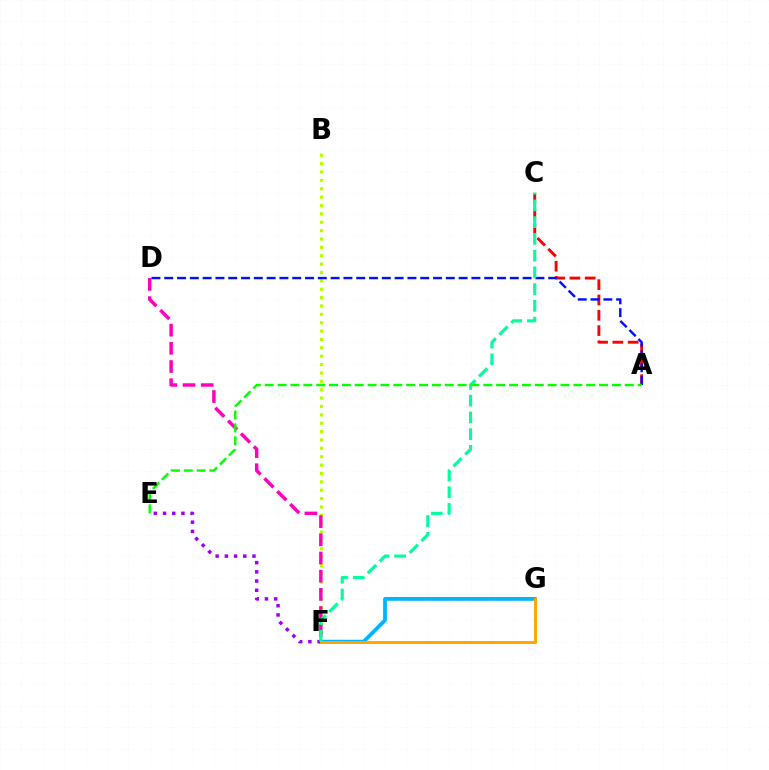{('B', 'F'): [{'color': '#b3ff00', 'line_style': 'dotted', 'thickness': 2.28}], ('D', 'F'): [{'color': '#ff00bd', 'line_style': 'dashed', 'thickness': 2.47}], ('F', 'G'): [{'color': '#00b5ff', 'line_style': 'solid', 'thickness': 2.72}, {'color': '#ffa500', 'line_style': 'solid', 'thickness': 2.11}], ('A', 'C'): [{'color': '#ff0000', 'line_style': 'dashed', 'thickness': 2.08}], ('E', 'F'): [{'color': '#9b00ff', 'line_style': 'dotted', 'thickness': 2.5}], ('A', 'D'): [{'color': '#0010ff', 'line_style': 'dashed', 'thickness': 1.74}], ('C', 'F'): [{'color': '#00ff9d', 'line_style': 'dashed', 'thickness': 2.27}], ('A', 'E'): [{'color': '#08ff00', 'line_style': 'dashed', 'thickness': 1.75}]}